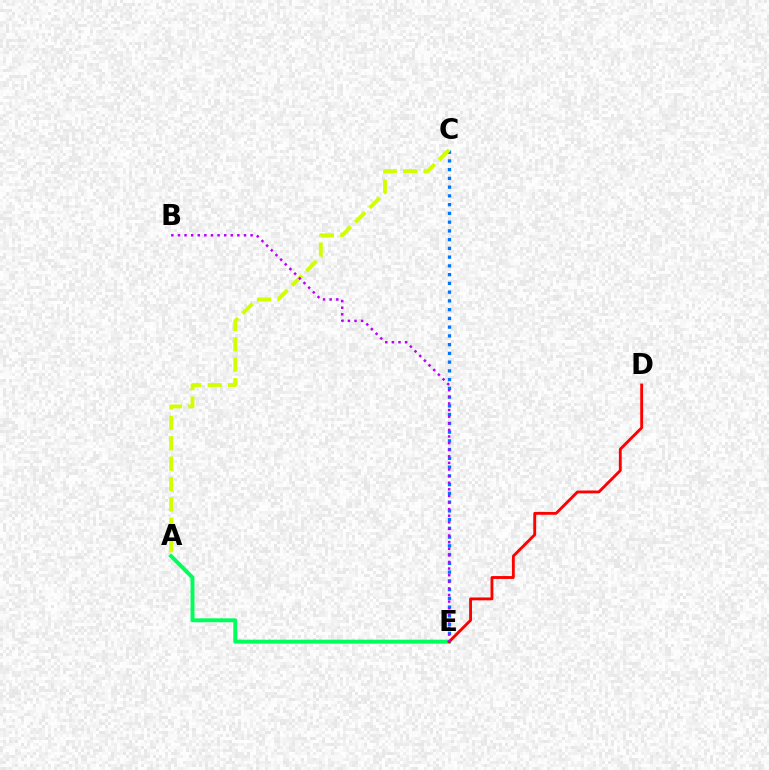{('A', 'E'): [{'color': '#00ff5c', 'line_style': 'solid', 'thickness': 2.83}], ('C', 'E'): [{'color': '#0074ff', 'line_style': 'dotted', 'thickness': 2.38}], ('A', 'C'): [{'color': '#d1ff00', 'line_style': 'dashed', 'thickness': 2.77}], ('D', 'E'): [{'color': '#ff0000', 'line_style': 'solid', 'thickness': 2.06}], ('B', 'E'): [{'color': '#b900ff', 'line_style': 'dotted', 'thickness': 1.79}]}